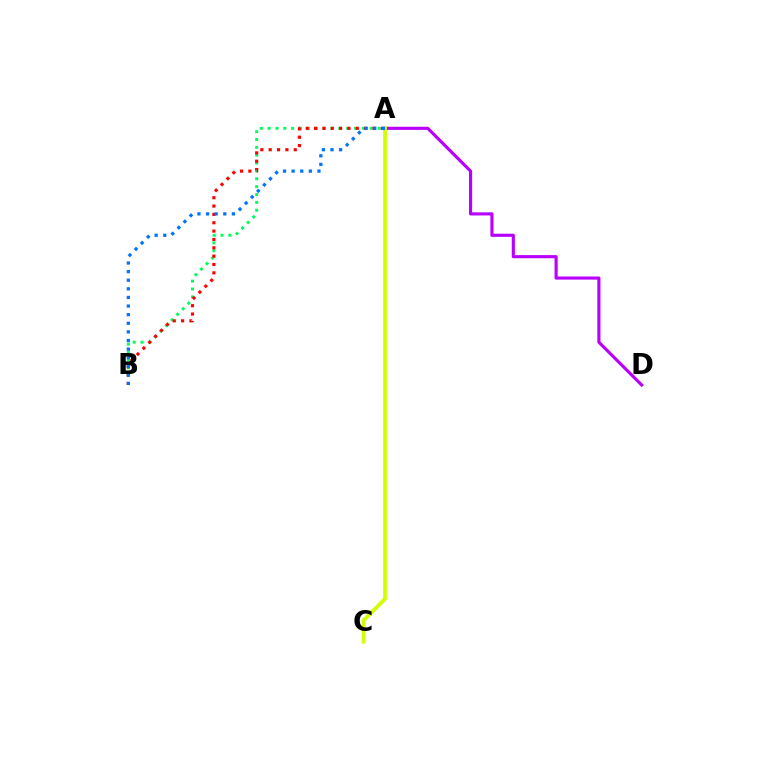{('A', 'B'): [{'color': '#00ff5c', 'line_style': 'dotted', 'thickness': 2.14}, {'color': '#ff0000', 'line_style': 'dotted', 'thickness': 2.27}, {'color': '#0074ff', 'line_style': 'dotted', 'thickness': 2.34}], ('A', 'D'): [{'color': '#b900ff', 'line_style': 'solid', 'thickness': 2.25}], ('A', 'C'): [{'color': '#d1ff00', 'line_style': 'solid', 'thickness': 2.72}]}